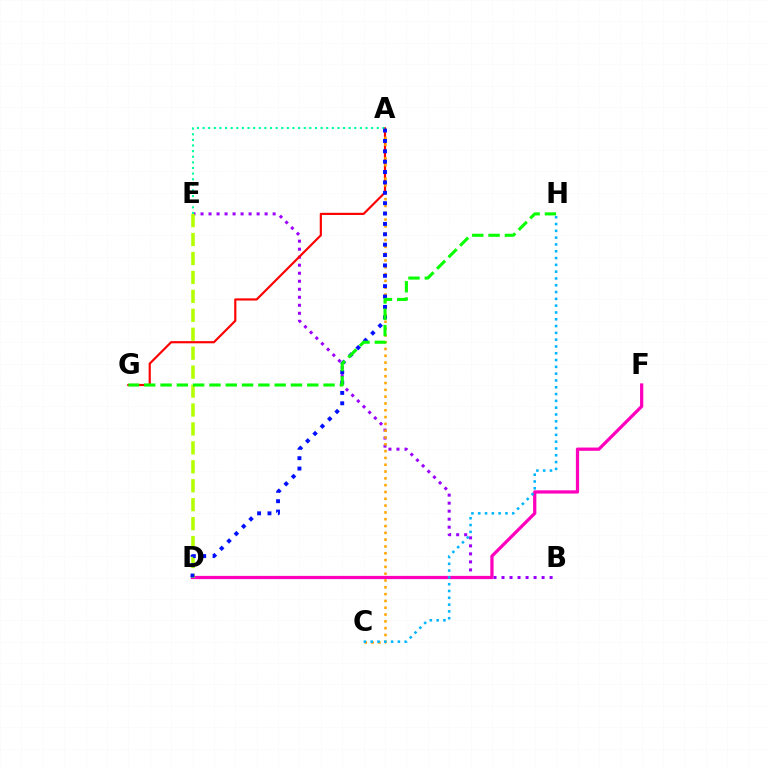{('B', 'E'): [{'color': '#9b00ff', 'line_style': 'dotted', 'thickness': 2.18}], ('D', 'F'): [{'color': '#ff00bd', 'line_style': 'solid', 'thickness': 2.34}], ('A', 'G'): [{'color': '#ff0000', 'line_style': 'solid', 'thickness': 1.56}], ('A', 'C'): [{'color': '#ffa500', 'line_style': 'dotted', 'thickness': 1.85}], ('D', 'E'): [{'color': '#b3ff00', 'line_style': 'dashed', 'thickness': 2.57}], ('A', 'E'): [{'color': '#00ff9d', 'line_style': 'dotted', 'thickness': 1.53}], ('A', 'D'): [{'color': '#0010ff', 'line_style': 'dotted', 'thickness': 2.82}], ('C', 'H'): [{'color': '#00b5ff', 'line_style': 'dotted', 'thickness': 1.85}], ('G', 'H'): [{'color': '#08ff00', 'line_style': 'dashed', 'thickness': 2.21}]}